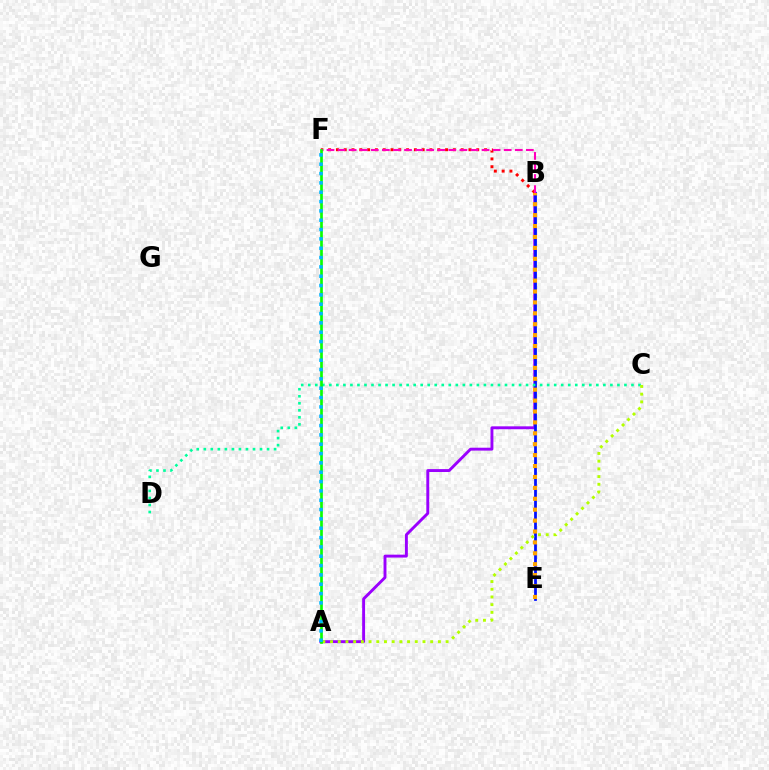{('A', 'B'): [{'color': '#9b00ff', 'line_style': 'solid', 'thickness': 2.09}], ('B', 'E'): [{'color': '#0010ff', 'line_style': 'solid', 'thickness': 1.99}, {'color': '#ffa500', 'line_style': 'dotted', 'thickness': 2.96}], ('C', 'D'): [{'color': '#00ff9d', 'line_style': 'dotted', 'thickness': 1.91}], ('A', 'C'): [{'color': '#b3ff00', 'line_style': 'dotted', 'thickness': 2.09}], ('B', 'F'): [{'color': '#ff0000', 'line_style': 'dotted', 'thickness': 2.12}, {'color': '#ff00bd', 'line_style': 'dashed', 'thickness': 1.5}], ('A', 'F'): [{'color': '#08ff00', 'line_style': 'solid', 'thickness': 1.93}, {'color': '#00b5ff', 'line_style': 'dotted', 'thickness': 2.54}]}